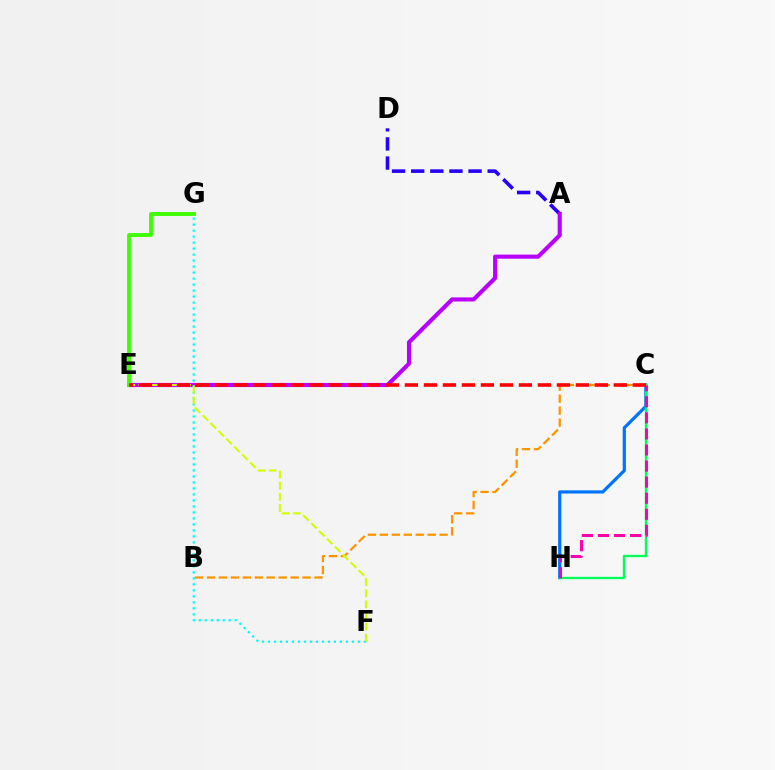{('A', 'D'): [{'color': '#2500ff', 'line_style': 'dashed', 'thickness': 2.6}], ('C', 'H'): [{'color': '#0074ff', 'line_style': 'solid', 'thickness': 2.31}, {'color': '#00ff5c', 'line_style': 'solid', 'thickness': 1.69}, {'color': '#ff00ac', 'line_style': 'dashed', 'thickness': 2.18}], ('A', 'E'): [{'color': '#b900ff', 'line_style': 'solid', 'thickness': 2.96}], ('F', 'G'): [{'color': '#00fff6', 'line_style': 'dotted', 'thickness': 1.63}], ('E', 'G'): [{'color': '#3dff00', 'line_style': 'solid', 'thickness': 2.76}], ('B', 'C'): [{'color': '#ff9400', 'line_style': 'dashed', 'thickness': 1.62}], ('E', 'F'): [{'color': '#d1ff00', 'line_style': 'dashed', 'thickness': 1.51}], ('C', 'E'): [{'color': '#ff0000', 'line_style': 'dashed', 'thickness': 2.58}]}